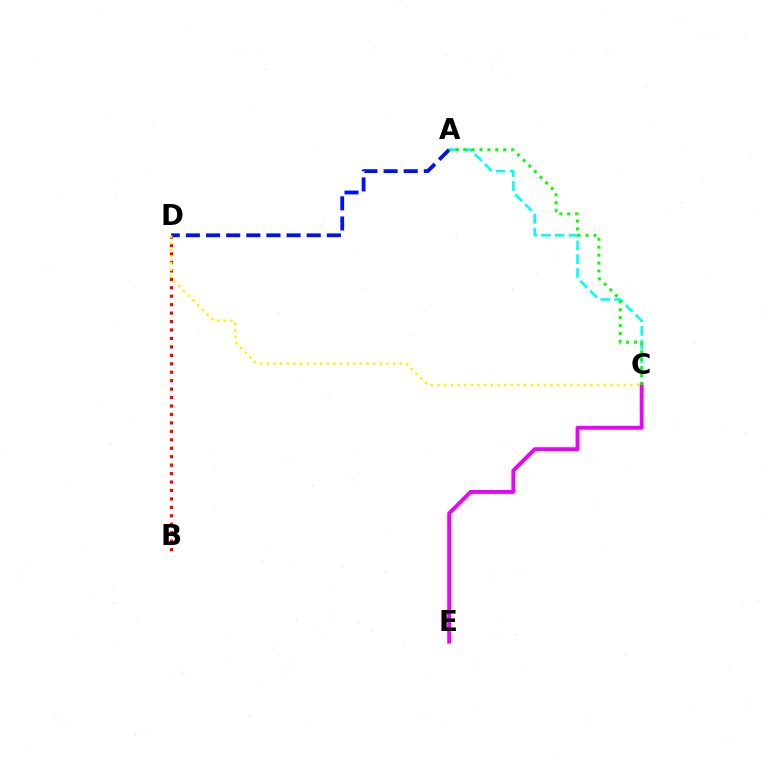{('B', 'D'): [{'color': '#ff0000', 'line_style': 'dotted', 'thickness': 2.29}], ('A', 'D'): [{'color': '#0010ff', 'line_style': 'dashed', 'thickness': 2.74}], ('A', 'C'): [{'color': '#00fff6', 'line_style': 'dashed', 'thickness': 1.88}, {'color': '#08ff00', 'line_style': 'dotted', 'thickness': 2.15}], ('C', 'E'): [{'color': '#ee00ff', 'line_style': 'solid', 'thickness': 2.79}], ('C', 'D'): [{'color': '#fcf500', 'line_style': 'dotted', 'thickness': 1.81}]}